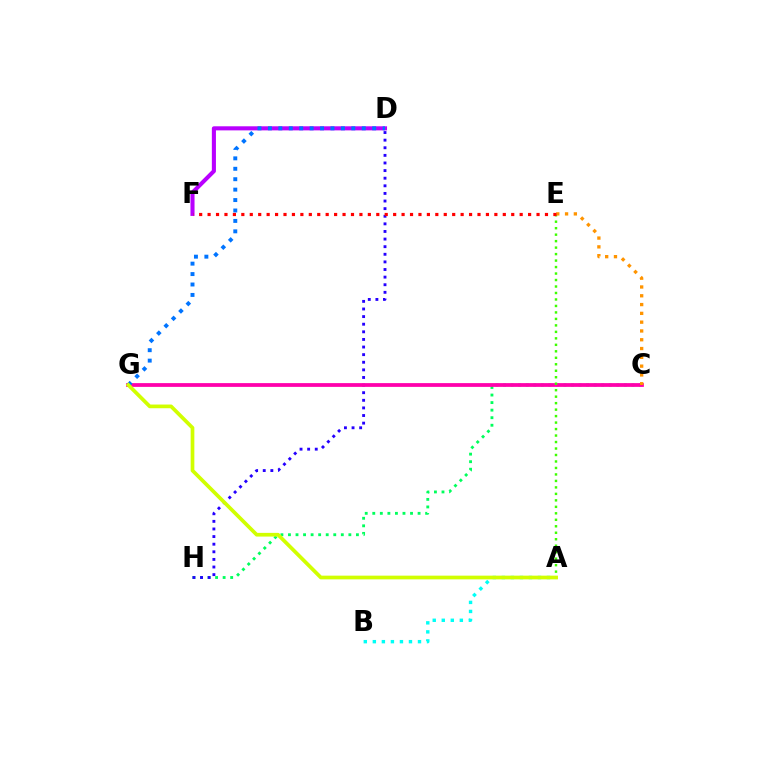{('D', 'F'): [{'color': '#b900ff', 'line_style': 'solid', 'thickness': 2.94}], ('C', 'H'): [{'color': '#00ff5c', 'line_style': 'dotted', 'thickness': 2.05}], ('A', 'B'): [{'color': '#00fff6', 'line_style': 'dotted', 'thickness': 2.45}], ('D', 'H'): [{'color': '#2500ff', 'line_style': 'dotted', 'thickness': 2.07}], ('C', 'G'): [{'color': '#ff00ac', 'line_style': 'solid', 'thickness': 2.71}], ('D', 'G'): [{'color': '#0074ff', 'line_style': 'dotted', 'thickness': 2.83}], ('A', 'E'): [{'color': '#3dff00', 'line_style': 'dotted', 'thickness': 1.76}], ('A', 'G'): [{'color': '#d1ff00', 'line_style': 'solid', 'thickness': 2.66}], ('C', 'E'): [{'color': '#ff9400', 'line_style': 'dotted', 'thickness': 2.39}], ('E', 'F'): [{'color': '#ff0000', 'line_style': 'dotted', 'thickness': 2.29}]}